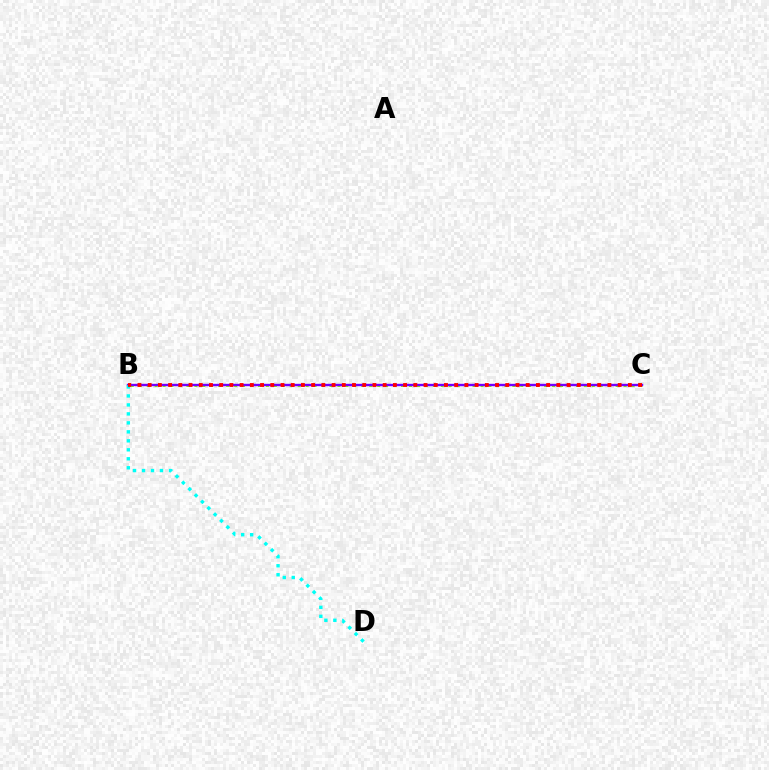{('B', 'C'): [{'color': '#84ff00', 'line_style': 'dotted', 'thickness': 2.16}, {'color': '#7200ff', 'line_style': 'solid', 'thickness': 1.72}, {'color': '#ff0000', 'line_style': 'dotted', 'thickness': 2.78}], ('B', 'D'): [{'color': '#00fff6', 'line_style': 'dotted', 'thickness': 2.44}]}